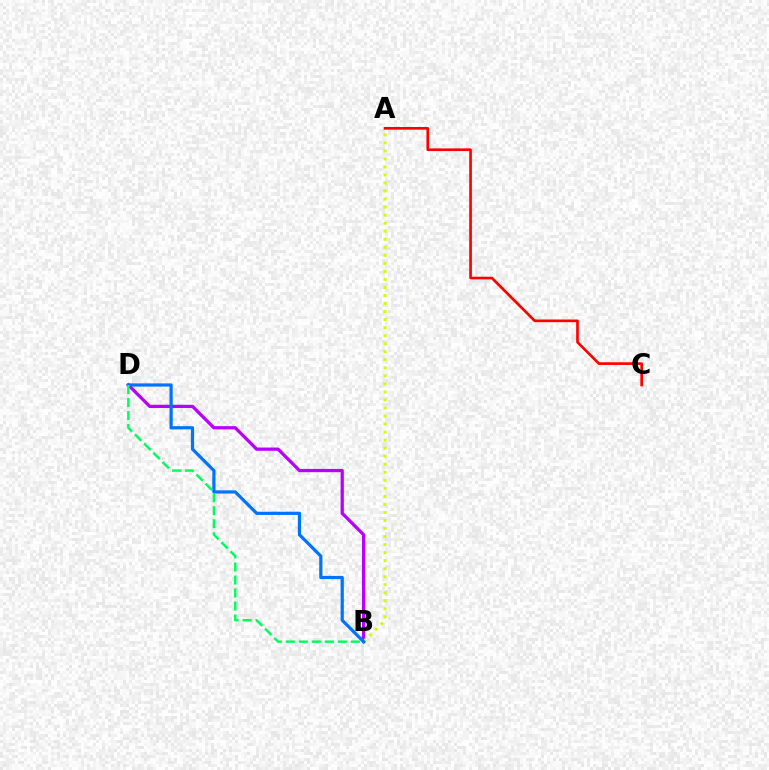{('B', 'D'): [{'color': '#b900ff', 'line_style': 'solid', 'thickness': 2.34}, {'color': '#0074ff', 'line_style': 'solid', 'thickness': 2.31}, {'color': '#00ff5c', 'line_style': 'dashed', 'thickness': 1.77}], ('A', 'B'): [{'color': '#d1ff00', 'line_style': 'dotted', 'thickness': 2.18}], ('A', 'C'): [{'color': '#ff0000', 'line_style': 'solid', 'thickness': 1.92}]}